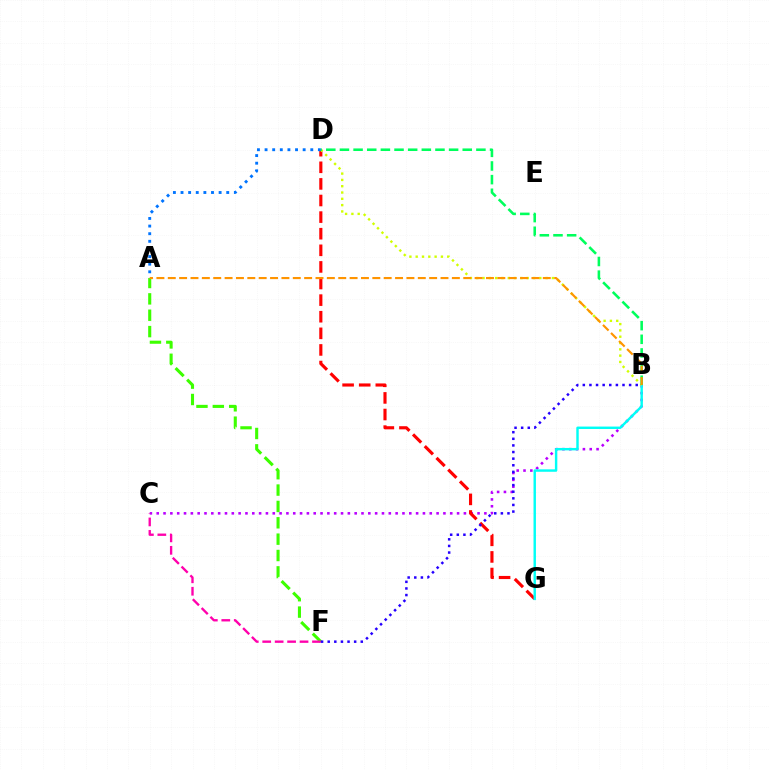{('B', 'C'): [{'color': '#b900ff', 'line_style': 'dotted', 'thickness': 1.85}], ('A', 'F'): [{'color': '#3dff00', 'line_style': 'dashed', 'thickness': 2.22}], ('D', 'G'): [{'color': '#ff0000', 'line_style': 'dashed', 'thickness': 2.26}], ('B', 'G'): [{'color': '#00fff6', 'line_style': 'solid', 'thickness': 1.75}], ('B', 'D'): [{'color': '#d1ff00', 'line_style': 'dotted', 'thickness': 1.71}, {'color': '#00ff5c', 'line_style': 'dashed', 'thickness': 1.85}], ('A', 'D'): [{'color': '#0074ff', 'line_style': 'dotted', 'thickness': 2.07}], ('C', 'F'): [{'color': '#ff00ac', 'line_style': 'dashed', 'thickness': 1.69}], ('A', 'B'): [{'color': '#ff9400', 'line_style': 'dashed', 'thickness': 1.54}], ('B', 'F'): [{'color': '#2500ff', 'line_style': 'dotted', 'thickness': 1.8}]}